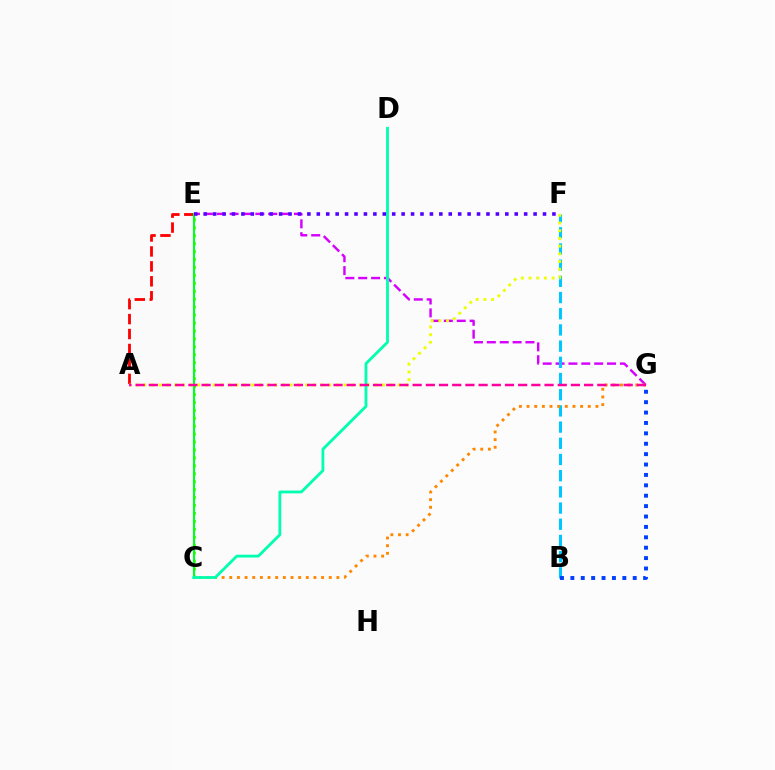{('C', 'E'): [{'color': '#66ff00', 'line_style': 'dotted', 'thickness': 2.16}, {'color': '#00ff27', 'line_style': 'solid', 'thickness': 1.52}], ('E', 'G'): [{'color': '#d600ff', 'line_style': 'dashed', 'thickness': 1.75}], ('B', 'F'): [{'color': '#00c7ff', 'line_style': 'dashed', 'thickness': 2.2}], ('A', 'E'): [{'color': '#ff0000', 'line_style': 'dashed', 'thickness': 2.03}], ('C', 'G'): [{'color': '#ff8800', 'line_style': 'dotted', 'thickness': 2.08}], ('A', 'F'): [{'color': '#eeff00', 'line_style': 'dotted', 'thickness': 2.09}], ('C', 'D'): [{'color': '#00ffaf', 'line_style': 'solid', 'thickness': 2.03}], ('A', 'G'): [{'color': '#ff00a0', 'line_style': 'dashed', 'thickness': 1.79}], ('E', 'F'): [{'color': '#4f00ff', 'line_style': 'dotted', 'thickness': 2.56}], ('B', 'G'): [{'color': '#003fff', 'line_style': 'dotted', 'thickness': 2.82}]}